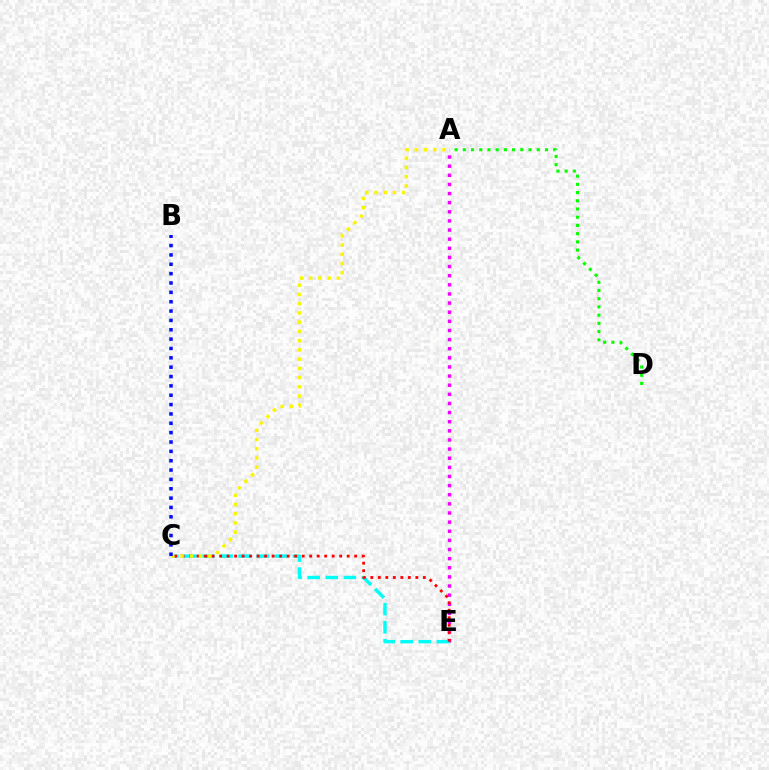{('A', 'D'): [{'color': '#08ff00', 'line_style': 'dotted', 'thickness': 2.23}], ('A', 'E'): [{'color': '#ee00ff', 'line_style': 'dotted', 'thickness': 2.48}], ('C', 'E'): [{'color': '#00fff6', 'line_style': 'dashed', 'thickness': 2.46}, {'color': '#ff0000', 'line_style': 'dotted', 'thickness': 2.04}], ('A', 'C'): [{'color': '#fcf500', 'line_style': 'dotted', 'thickness': 2.51}], ('B', 'C'): [{'color': '#0010ff', 'line_style': 'dotted', 'thickness': 2.54}]}